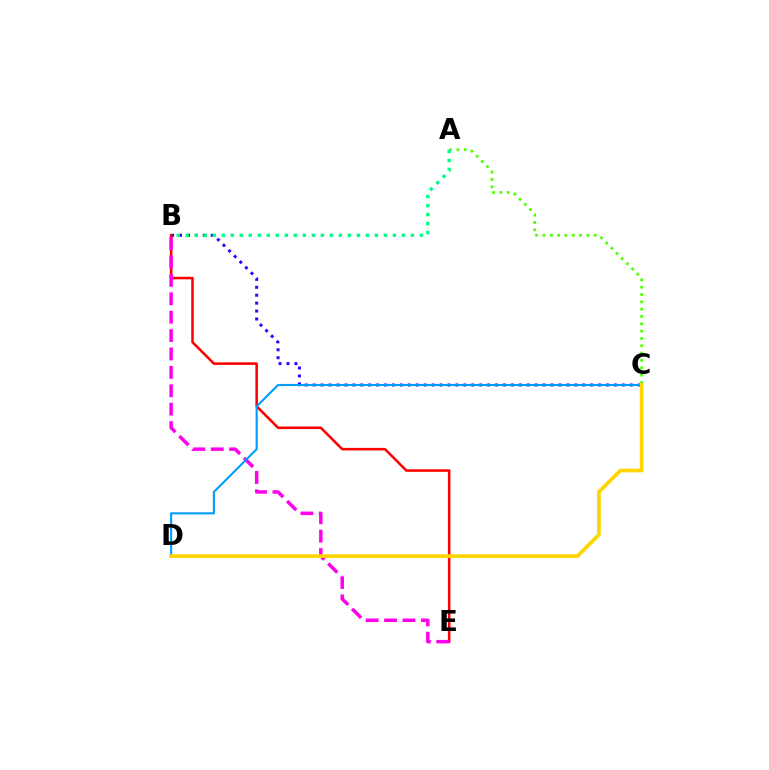{('B', 'C'): [{'color': '#3700ff', 'line_style': 'dotted', 'thickness': 2.15}], ('A', 'C'): [{'color': '#4fff00', 'line_style': 'dotted', 'thickness': 1.99}], ('B', 'E'): [{'color': '#ff0000', 'line_style': 'solid', 'thickness': 1.84}, {'color': '#ff00ed', 'line_style': 'dashed', 'thickness': 2.5}], ('A', 'B'): [{'color': '#00ff86', 'line_style': 'dotted', 'thickness': 2.45}], ('C', 'D'): [{'color': '#009eff', 'line_style': 'solid', 'thickness': 1.52}, {'color': '#ffd500', 'line_style': 'solid', 'thickness': 2.64}]}